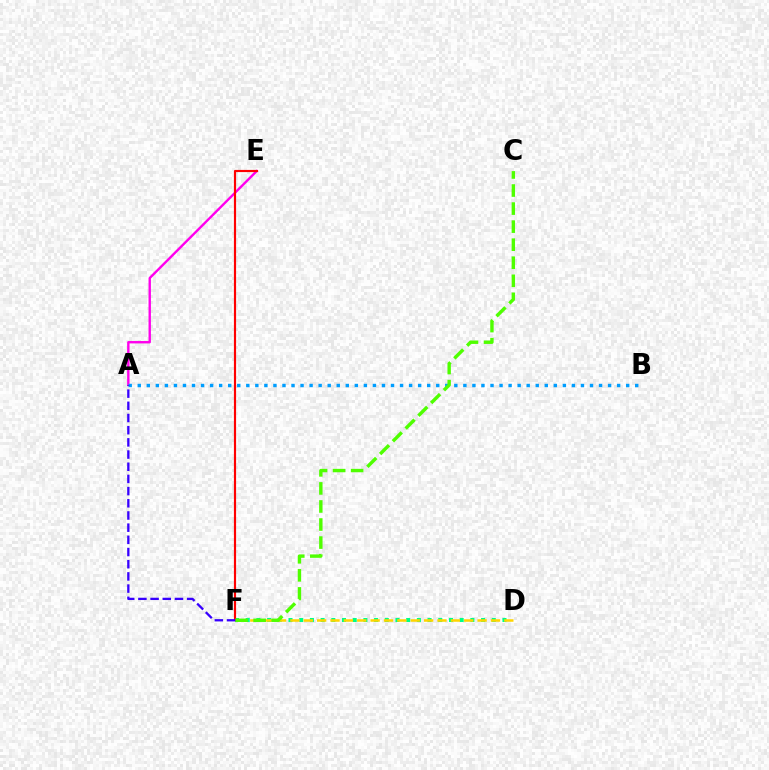{('A', 'E'): [{'color': '#ff00ed', 'line_style': 'solid', 'thickness': 1.72}], ('D', 'F'): [{'color': '#00ff86', 'line_style': 'dotted', 'thickness': 2.91}, {'color': '#ffd500', 'line_style': 'dashed', 'thickness': 1.82}], ('A', 'B'): [{'color': '#009eff', 'line_style': 'dotted', 'thickness': 2.46}], ('E', 'F'): [{'color': '#ff0000', 'line_style': 'solid', 'thickness': 1.56}], ('C', 'F'): [{'color': '#4fff00', 'line_style': 'dashed', 'thickness': 2.45}], ('A', 'F'): [{'color': '#3700ff', 'line_style': 'dashed', 'thickness': 1.66}]}